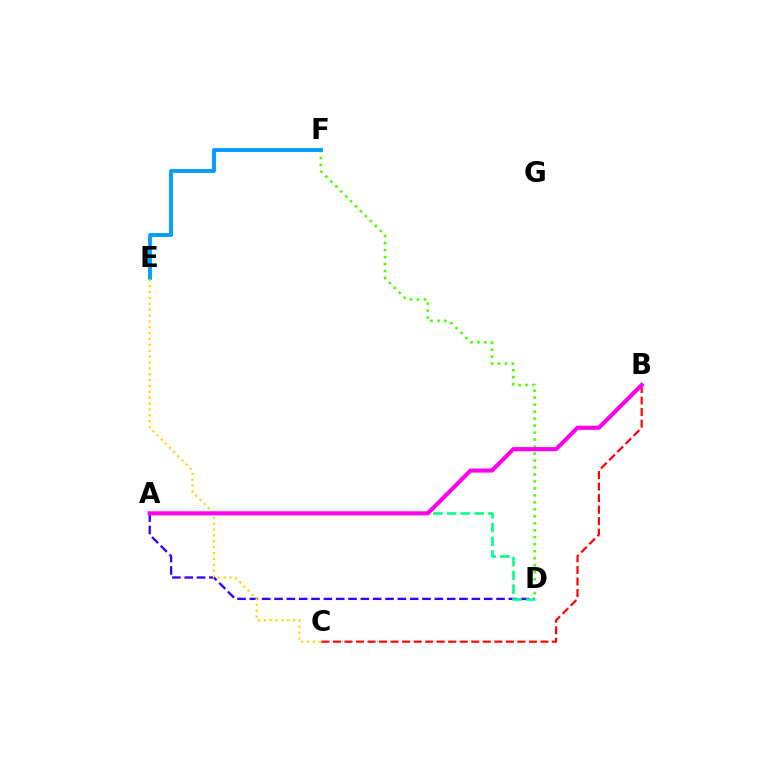{('B', 'C'): [{'color': '#ff0000', 'line_style': 'dashed', 'thickness': 1.57}], ('D', 'F'): [{'color': '#4fff00', 'line_style': 'dotted', 'thickness': 1.9}], ('A', 'D'): [{'color': '#3700ff', 'line_style': 'dashed', 'thickness': 1.68}, {'color': '#00ff86', 'line_style': 'dashed', 'thickness': 1.87}], ('E', 'F'): [{'color': '#009eff', 'line_style': 'solid', 'thickness': 2.79}], ('C', 'E'): [{'color': '#ffd500', 'line_style': 'dotted', 'thickness': 1.59}], ('A', 'B'): [{'color': '#ff00ed', 'line_style': 'solid', 'thickness': 2.98}]}